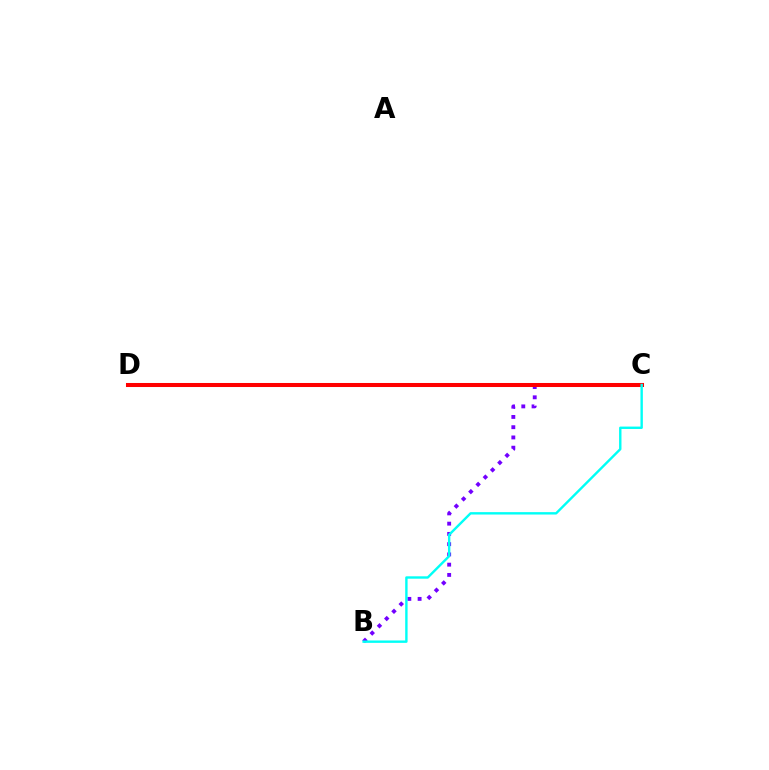{('B', 'C'): [{'color': '#7200ff', 'line_style': 'dotted', 'thickness': 2.79}, {'color': '#00fff6', 'line_style': 'solid', 'thickness': 1.73}], ('C', 'D'): [{'color': '#84ff00', 'line_style': 'dotted', 'thickness': 1.69}, {'color': '#ff0000', 'line_style': 'solid', 'thickness': 2.91}]}